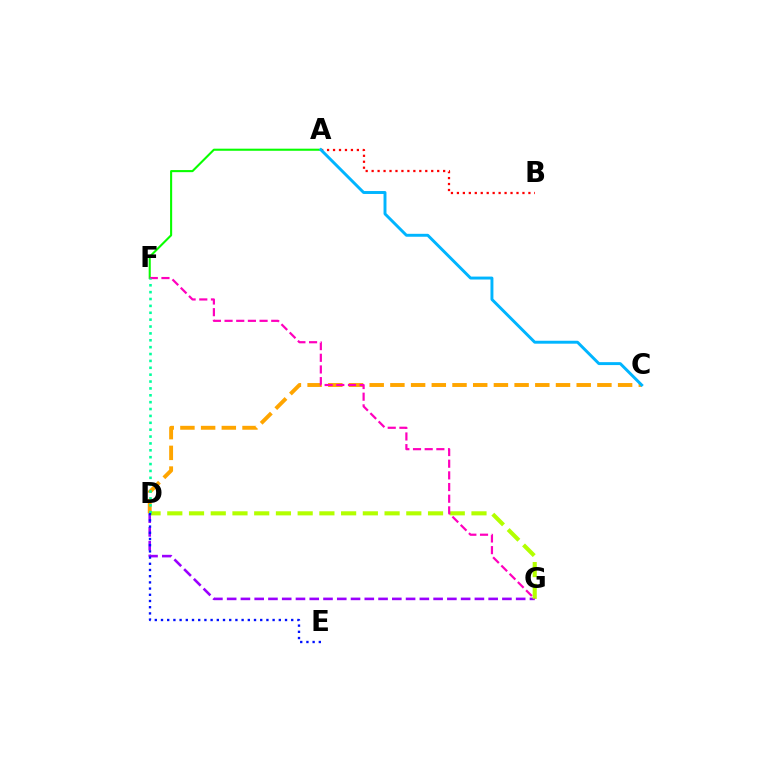{('D', 'G'): [{'color': '#9b00ff', 'line_style': 'dashed', 'thickness': 1.87}, {'color': '#b3ff00', 'line_style': 'dashed', 'thickness': 2.95}], ('A', 'F'): [{'color': '#08ff00', 'line_style': 'solid', 'thickness': 1.51}], ('C', 'D'): [{'color': '#ffa500', 'line_style': 'dashed', 'thickness': 2.81}], ('F', 'G'): [{'color': '#ff00bd', 'line_style': 'dashed', 'thickness': 1.59}], ('D', 'F'): [{'color': '#00ff9d', 'line_style': 'dotted', 'thickness': 1.87}], ('A', 'B'): [{'color': '#ff0000', 'line_style': 'dotted', 'thickness': 1.62}], ('A', 'C'): [{'color': '#00b5ff', 'line_style': 'solid', 'thickness': 2.11}], ('D', 'E'): [{'color': '#0010ff', 'line_style': 'dotted', 'thickness': 1.68}]}